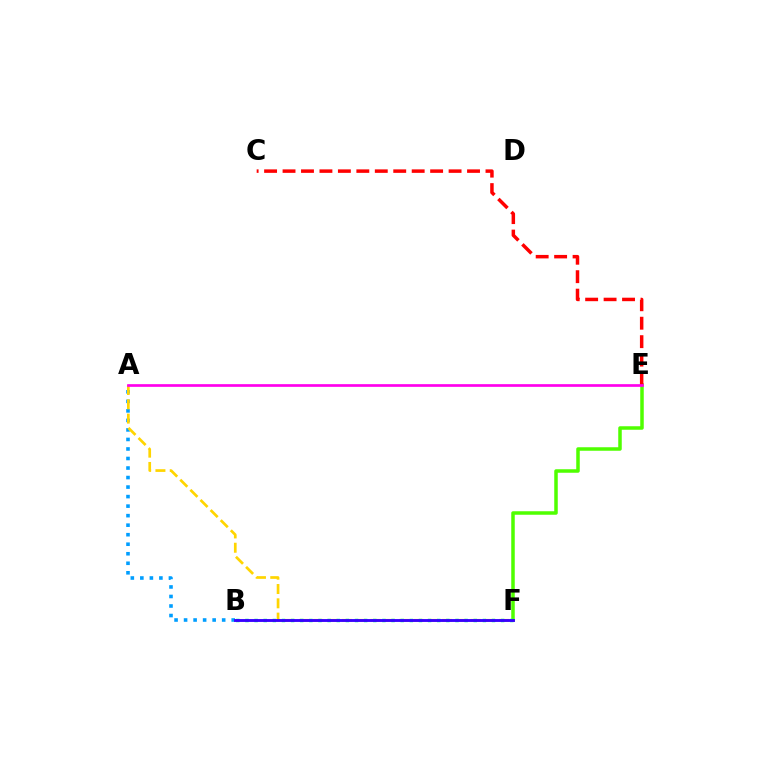{('E', 'F'): [{'color': '#4fff00', 'line_style': 'solid', 'thickness': 2.53}], ('A', 'B'): [{'color': '#009eff', 'line_style': 'dotted', 'thickness': 2.59}], ('A', 'F'): [{'color': '#ffd500', 'line_style': 'dashed', 'thickness': 1.94}], ('C', 'E'): [{'color': '#ff0000', 'line_style': 'dashed', 'thickness': 2.51}], ('B', 'F'): [{'color': '#00ff86', 'line_style': 'dotted', 'thickness': 2.48}, {'color': '#3700ff', 'line_style': 'solid', 'thickness': 2.07}], ('A', 'E'): [{'color': '#ff00ed', 'line_style': 'solid', 'thickness': 1.94}]}